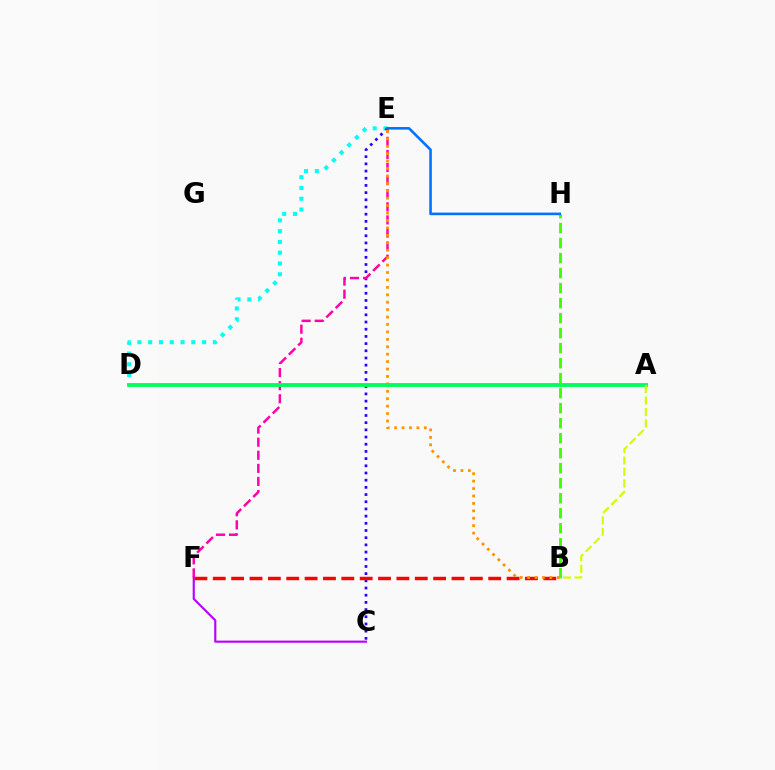{('D', 'E'): [{'color': '#00fff6', 'line_style': 'dotted', 'thickness': 2.93}], ('C', 'F'): [{'color': '#b900ff', 'line_style': 'solid', 'thickness': 1.53}], ('C', 'E'): [{'color': '#2500ff', 'line_style': 'dotted', 'thickness': 1.95}], ('B', 'F'): [{'color': '#ff0000', 'line_style': 'dashed', 'thickness': 2.49}], ('E', 'F'): [{'color': '#ff00ac', 'line_style': 'dashed', 'thickness': 1.78}], ('B', 'E'): [{'color': '#ff9400', 'line_style': 'dotted', 'thickness': 2.02}], ('A', 'D'): [{'color': '#00ff5c', 'line_style': 'solid', 'thickness': 2.77}], ('B', 'H'): [{'color': '#3dff00', 'line_style': 'dashed', 'thickness': 2.04}], ('A', 'B'): [{'color': '#d1ff00', 'line_style': 'dashed', 'thickness': 1.56}], ('E', 'H'): [{'color': '#0074ff', 'line_style': 'solid', 'thickness': 1.87}]}